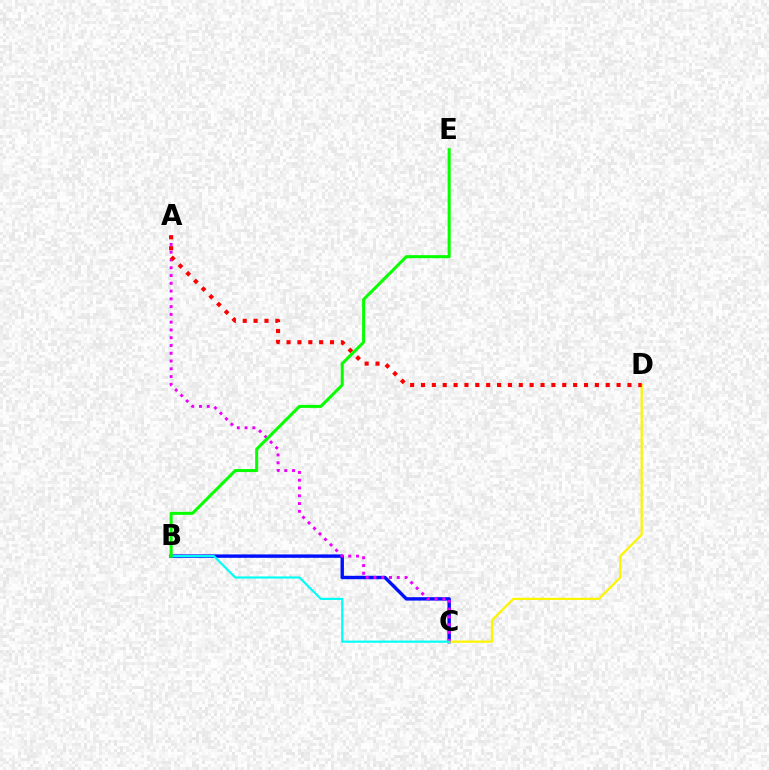{('B', 'C'): [{'color': '#0010ff', 'line_style': 'solid', 'thickness': 2.45}, {'color': '#00fff6', 'line_style': 'solid', 'thickness': 1.55}], ('C', 'D'): [{'color': '#fcf500', 'line_style': 'solid', 'thickness': 1.62}], ('A', 'C'): [{'color': '#ee00ff', 'line_style': 'dotted', 'thickness': 2.11}], ('A', 'D'): [{'color': '#ff0000', 'line_style': 'dotted', 'thickness': 2.95}], ('B', 'E'): [{'color': '#08ff00', 'line_style': 'solid', 'thickness': 2.19}]}